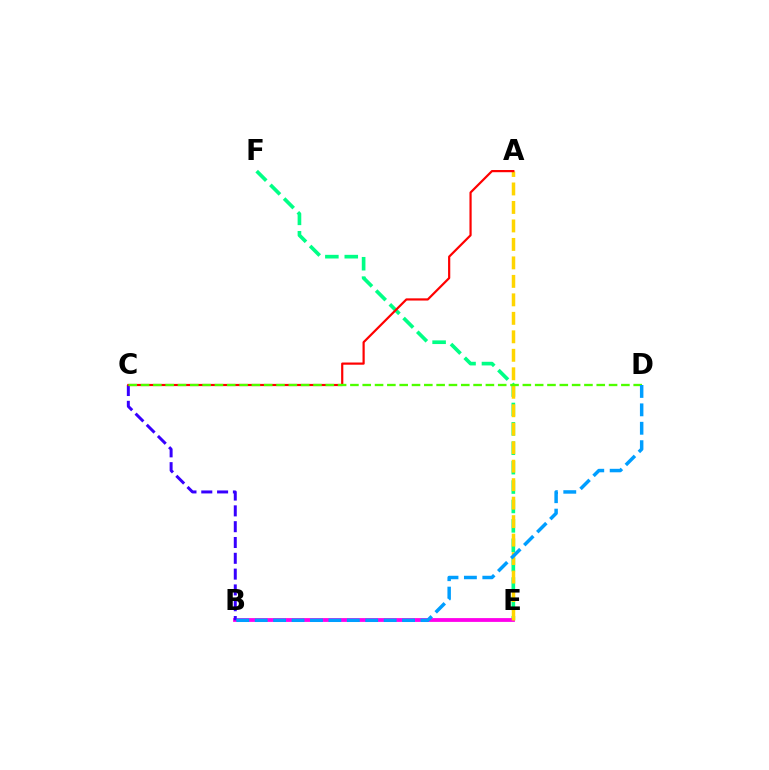{('E', 'F'): [{'color': '#00ff86', 'line_style': 'dashed', 'thickness': 2.64}], ('B', 'E'): [{'color': '#ff00ed', 'line_style': 'solid', 'thickness': 2.74}], ('B', 'C'): [{'color': '#3700ff', 'line_style': 'dashed', 'thickness': 2.15}], ('A', 'E'): [{'color': '#ffd500', 'line_style': 'dashed', 'thickness': 2.51}], ('A', 'C'): [{'color': '#ff0000', 'line_style': 'solid', 'thickness': 1.58}], ('C', 'D'): [{'color': '#4fff00', 'line_style': 'dashed', 'thickness': 1.67}], ('B', 'D'): [{'color': '#009eff', 'line_style': 'dashed', 'thickness': 2.5}]}